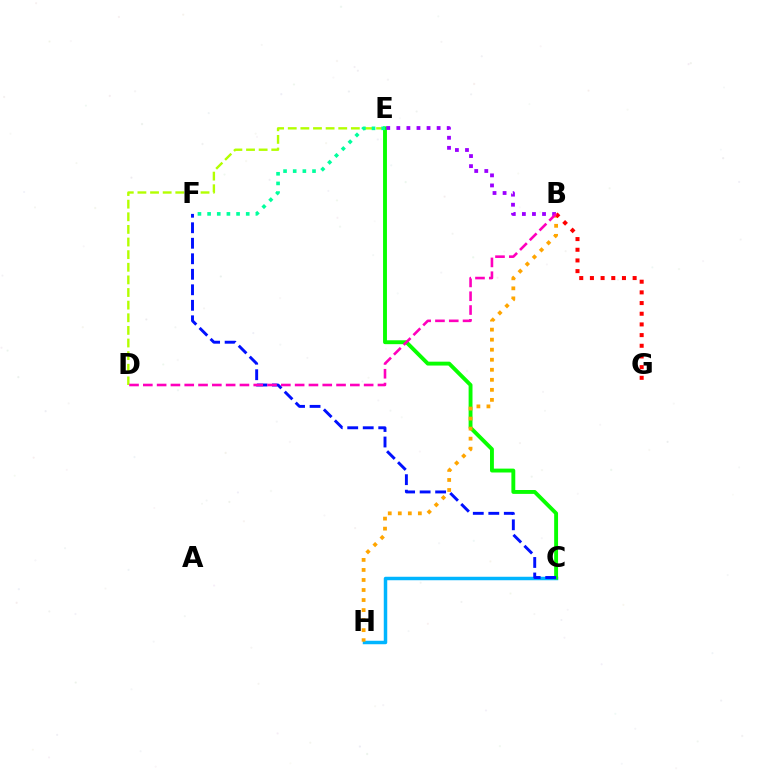{('D', 'E'): [{'color': '#b3ff00', 'line_style': 'dashed', 'thickness': 1.71}], ('C', 'H'): [{'color': '#00b5ff', 'line_style': 'solid', 'thickness': 2.5}], ('C', 'E'): [{'color': '#08ff00', 'line_style': 'solid', 'thickness': 2.8}], ('C', 'F'): [{'color': '#0010ff', 'line_style': 'dashed', 'thickness': 2.11}], ('B', 'E'): [{'color': '#9b00ff', 'line_style': 'dotted', 'thickness': 2.74}], ('B', 'H'): [{'color': '#ffa500', 'line_style': 'dotted', 'thickness': 2.73}], ('B', 'G'): [{'color': '#ff0000', 'line_style': 'dotted', 'thickness': 2.9}], ('B', 'D'): [{'color': '#ff00bd', 'line_style': 'dashed', 'thickness': 1.87}], ('E', 'F'): [{'color': '#00ff9d', 'line_style': 'dotted', 'thickness': 2.62}]}